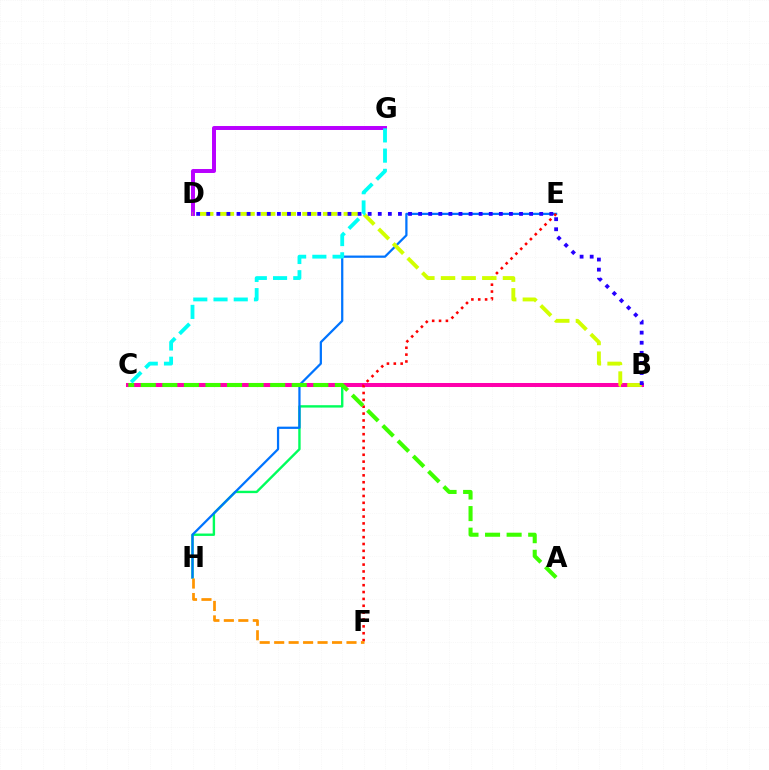{('B', 'H'): [{'color': '#00ff5c', 'line_style': 'solid', 'thickness': 1.72}], ('E', 'H'): [{'color': '#0074ff', 'line_style': 'solid', 'thickness': 1.62}], ('B', 'C'): [{'color': '#ff00ac', 'line_style': 'solid', 'thickness': 2.89}], ('E', 'F'): [{'color': '#ff0000', 'line_style': 'dotted', 'thickness': 1.86}], ('D', 'G'): [{'color': '#b900ff', 'line_style': 'solid', 'thickness': 2.85}], ('B', 'D'): [{'color': '#d1ff00', 'line_style': 'dashed', 'thickness': 2.8}, {'color': '#2500ff', 'line_style': 'dotted', 'thickness': 2.74}], ('A', 'C'): [{'color': '#3dff00', 'line_style': 'dashed', 'thickness': 2.93}], ('F', 'H'): [{'color': '#ff9400', 'line_style': 'dashed', 'thickness': 1.96}], ('C', 'G'): [{'color': '#00fff6', 'line_style': 'dashed', 'thickness': 2.75}]}